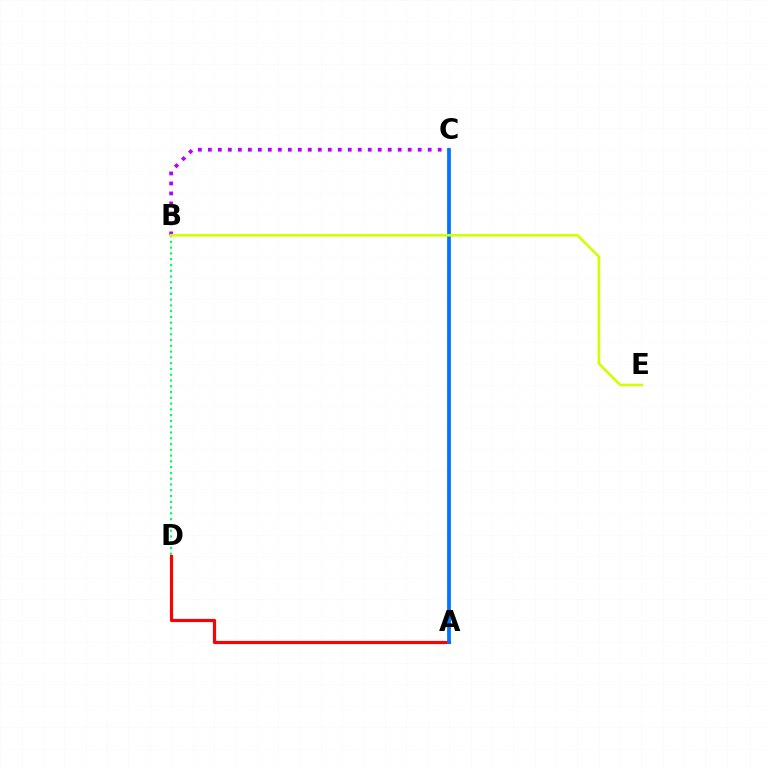{('A', 'D'): [{'color': '#ff0000', 'line_style': 'solid', 'thickness': 2.28}], ('B', 'C'): [{'color': '#b900ff', 'line_style': 'dotted', 'thickness': 2.71}], ('B', 'D'): [{'color': '#00ff5c', 'line_style': 'dotted', 'thickness': 1.57}], ('A', 'C'): [{'color': '#0074ff', 'line_style': 'solid', 'thickness': 2.7}], ('B', 'E'): [{'color': '#d1ff00', 'line_style': 'solid', 'thickness': 1.9}]}